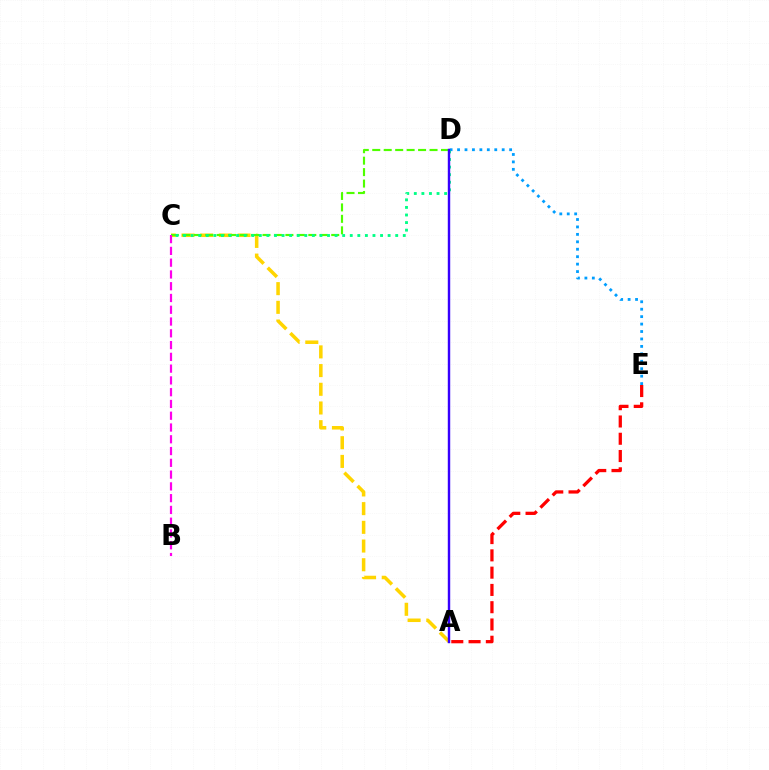{('D', 'E'): [{'color': '#009eff', 'line_style': 'dotted', 'thickness': 2.02}], ('A', 'E'): [{'color': '#ff0000', 'line_style': 'dashed', 'thickness': 2.35}], ('A', 'C'): [{'color': '#ffd500', 'line_style': 'dashed', 'thickness': 2.54}], ('C', 'D'): [{'color': '#4fff00', 'line_style': 'dashed', 'thickness': 1.56}, {'color': '#00ff86', 'line_style': 'dotted', 'thickness': 2.06}], ('A', 'D'): [{'color': '#3700ff', 'line_style': 'solid', 'thickness': 1.74}], ('B', 'C'): [{'color': '#ff00ed', 'line_style': 'dashed', 'thickness': 1.6}]}